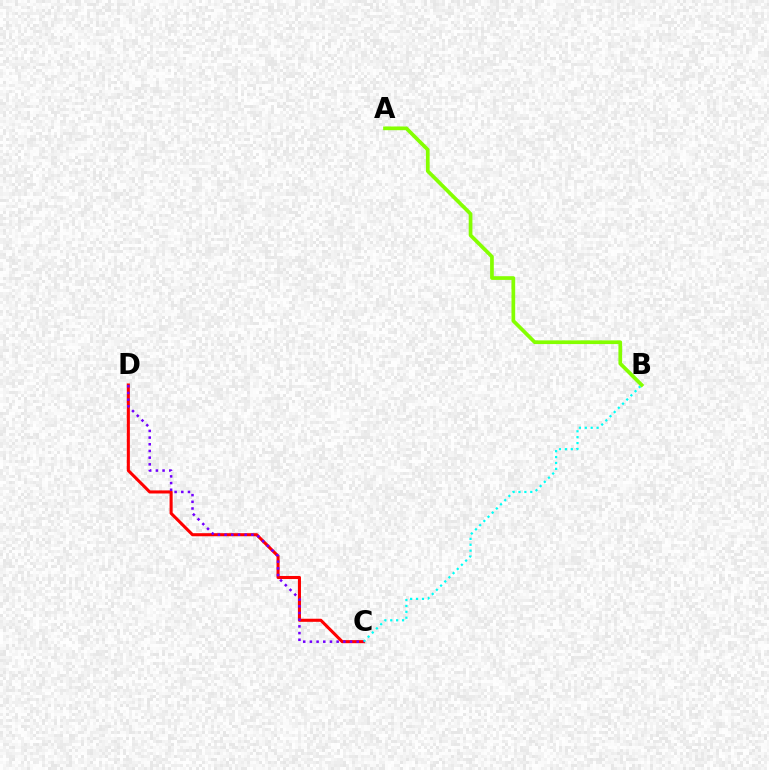{('C', 'D'): [{'color': '#ff0000', 'line_style': 'solid', 'thickness': 2.22}, {'color': '#7200ff', 'line_style': 'dotted', 'thickness': 1.82}], ('B', 'C'): [{'color': '#00fff6', 'line_style': 'dotted', 'thickness': 1.6}], ('A', 'B'): [{'color': '#84ff00', 'line_style': 'solid', 'thickness': 2.67}]}